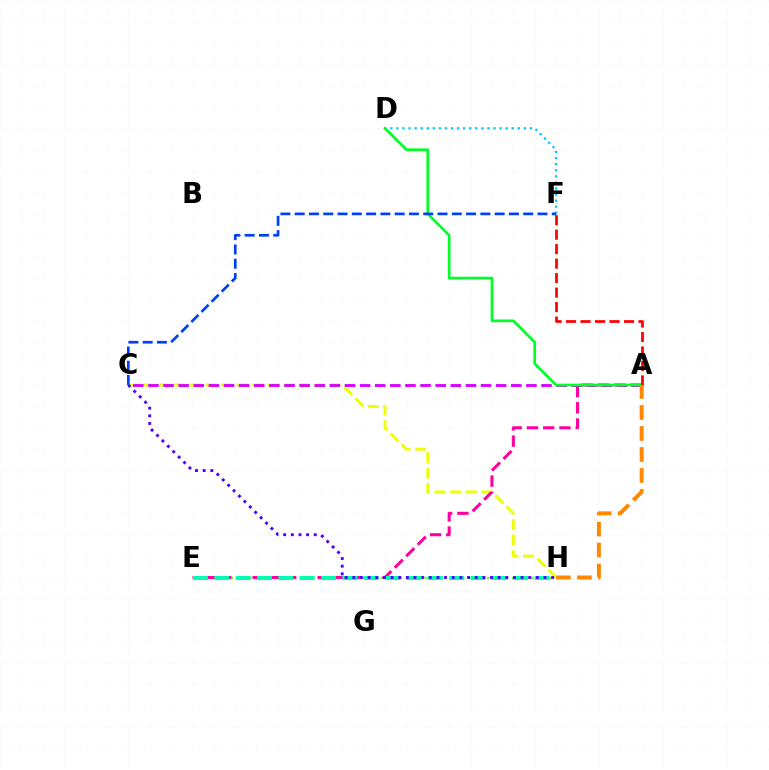{('D', 'F'): [{'color': '#00c7ff', 'line_style': 'dotted', 'thickness': 1.65}], ('E', 'H'): [{'color': '#66ff00', 'line_style': 'dotted', 'thickness': 1.7}, {'color': '#00ffaf', 'line_style': 'dashed', 'thickness': 2.9}], ('C', 'H'): [{'color': '#eeff00', 'line_style': 'dashed', 'thickness': 2.11}, {'color': '#4f00ff', 'line_style': 'dotted', 'thickness': 2.08}], ('A', 'E'): [{'color': '#ff00a0', 'line_style': 'dashed', 'thickness': 2.21}], ('A', 'C'): [{'color': '#d600ff', 'line_style': 'dashed', 'thickness': 2.05}], ('A', 'D'): [{'color': '#00ff27', 'line_style': 'solid', 'thickness': 1.93}], ('A', 'F'): [{'color': '#ff0000', 'line_style': 'dashed', 'thickness': 1.97}], ('A', 'H'): [{'color': '#ff8800', 'line_style': 'dashed', 'thickness': 2.85}], ('C', 'F'): [{'color': '#003fff', 'line_style': 'dashed', 'thickness': 1.94}]}